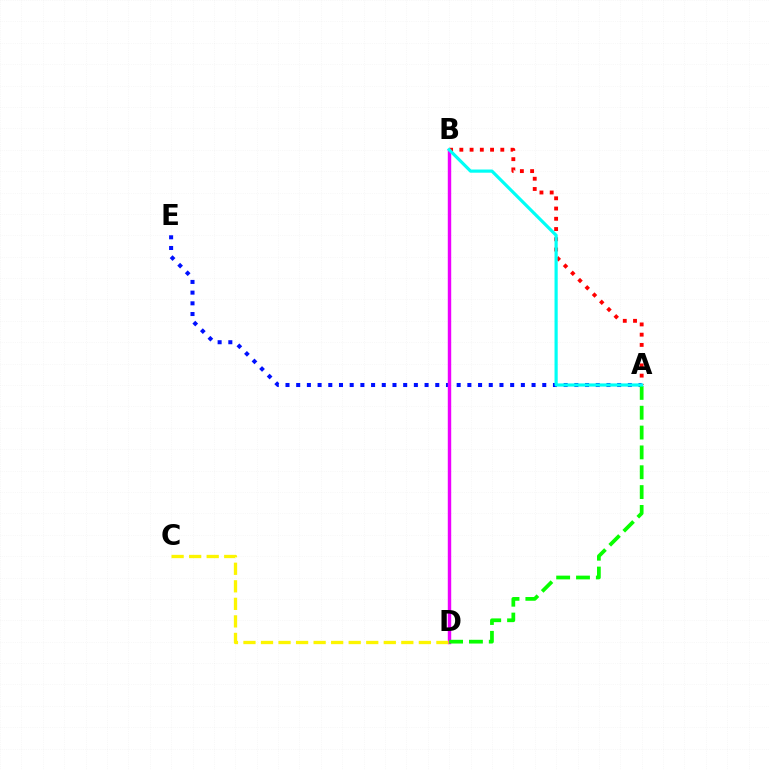{('A', 'E'): [{'color': '#0010ff', 'line_style': 'dotted', 'thickness': 2.91}], ('B', 'D'): [{'color': '#ee00ff', 'line_style': 'solid', 'thickness': 2.46}], ('A', 'D'): [{'color': '#08ff00', 'line_style': 'dashed', 'thickness': 2.69}], ('A', 'B'): [{'color': '#ff0000', 'line_style': 'dotted', 'thickness': 2.78}, {'color': '#00fff6', 'line_style': 'solid', 'thickness': 2.29}], ('C', 'D'): [{'color': '#fcf500', 'line_style': 'dashed', 'thickness': 2.38}]}